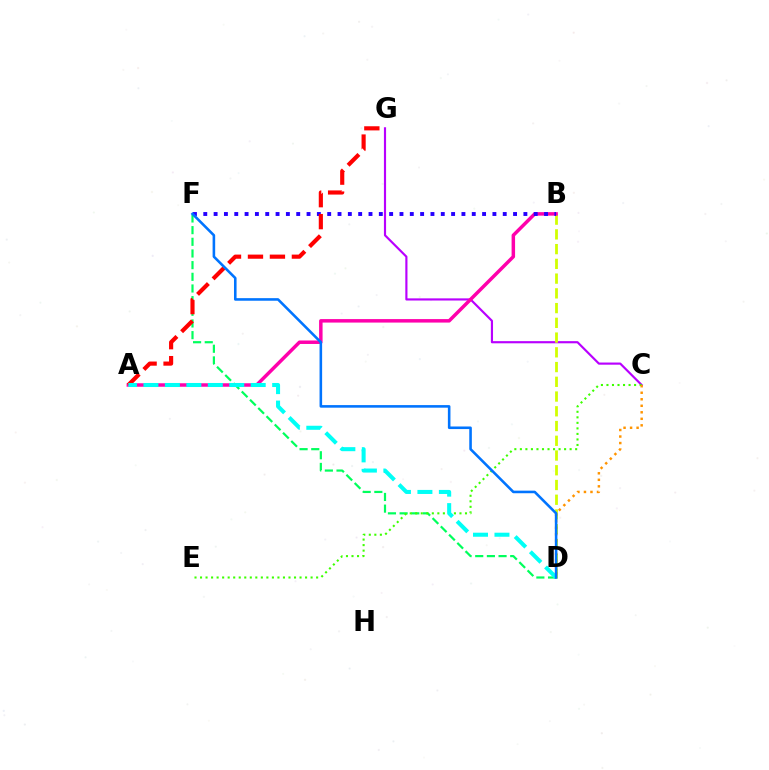{('C', 'G'): [{'color': '#b900ff', 'line_style': 'solid', 'thickness': 1.55}], ('B', 'D'): [{'color': '#d1ff00', 'line_style': 'dashed', 'thickness': 2.0}], ('D', 'F'): [{'color': '#00ff5c', 'line_style': 'dashed', 'thickness': 1.58}, {'color': '#0074ff', 'line_style': 'solid', 'thickness': 1.86}], ('C', 'E'): [{'color': '#3dff00', 'line_style': 'dotted', 'thickness': 1.5}], ('A', 'B'): [{'color': '#ff00ac', 'line_style': 'solid', 'thickness': 2.51}], ('B', 'F'): [{'color': '#2500ff', 'line_style': 'dotted', 'thickness': 2.81}], ('A', 'G'): [{'color': '#ff0000', 'line_style': 'dashed', 'thickness': 2.98}], ('C', 'D'): [{'color': '#ff9400', 'line_style': 'dotted', 'thickness': 1.77}], ('A', 'D'): [{'color': '#00fff6', 'line_style': 'dashed', 'thickness': 2.92}]}